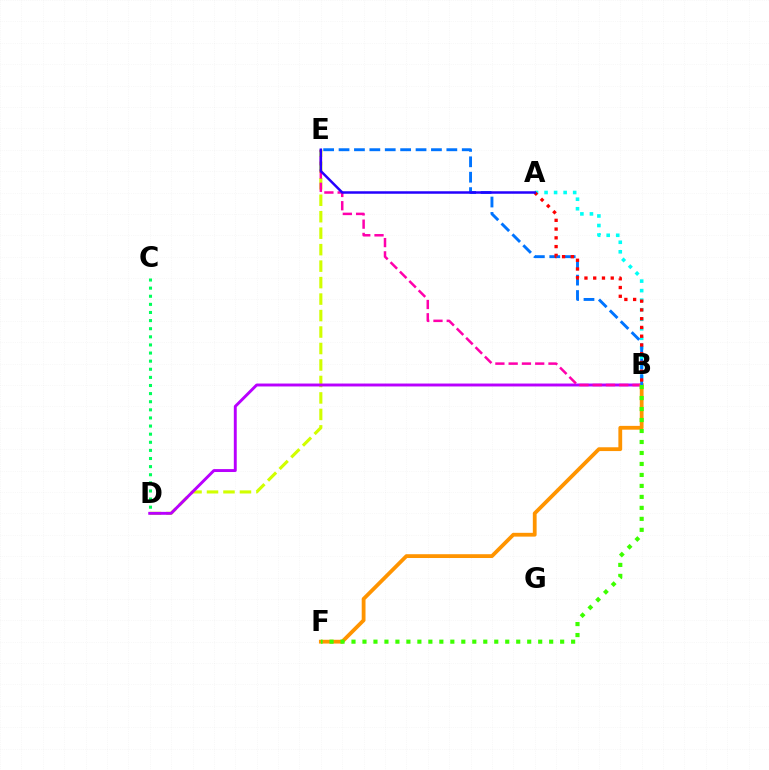{('A', 'B'): [{'color': '#00fff6', 'line_style': 'dotted', 'thickness': 2.59}, {'color': '#ff0000', 'line_style': 'dotted', 'thickness': 2.38}], ('D', 'E'): [{'color': '#d1ff00', 'line_style': 'dashed', 'thickness': 2.24}], ('C', 'D'): [{'color': '#00ff5c', 'line_style': 'dotted', 'thickness': 2.2}], ('B', 'D'): [{'color': '#b900ff', 'line_style': 'solid', 'thickness': 2.1}], ('B', 'E'): [{'color': '#ff00ac', 'line_style': 'dashed', 'thickness': 1.8}, {'color': '#0074ff', 'line_style': 'dashed', 'thickness': 2.09}], ('B', 'F'): [{'color': '#ff9400', 'line_style': 'solid', 'thickness': 2.73}, {'color': '#3dff00', 'line_style': 'dotted', 'thickness': 2.98}], ('A', 'E'): [{'color': '#2500ff', 'line_style': 'solid', 'thickness': 1.8}]}